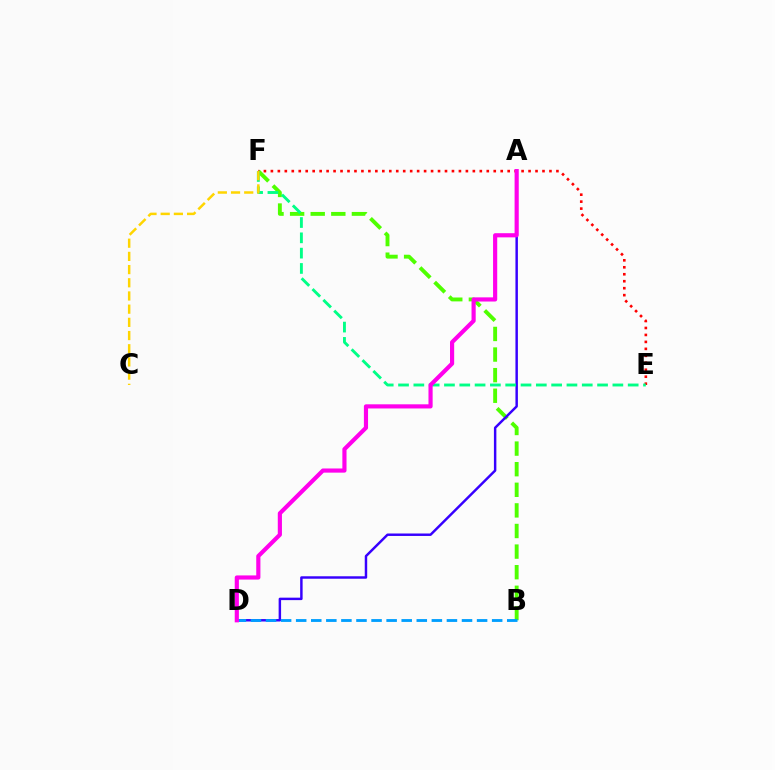{('B', 'F'): [{'color': '#4fff00', 'line_style': 'dashed', 'thickness': 2.8}], ('A', 'D'): [{'color': '#3700ff', 'line_style': 'solid', 'thickness': 1.77}, {'color': '#ff00ed', 'line_style': 'solid', 'thickness': 2.99}], ('E', 'F'): [{'color': '#ff0000', 'line_style': 'dotted', 'thickness': 1.89}, {'color': '#00ff86', 'line_style': 'dashed', 'thickness': 2.08}], ('C', 'F'): [{'color': '#ffd500', 'line_style': 'dashed', 'thickness': 1.79}], ('B', 'D'): [{'color': '#009eff', 'line_style': 'dashed', 'thickness': 2.05}]}